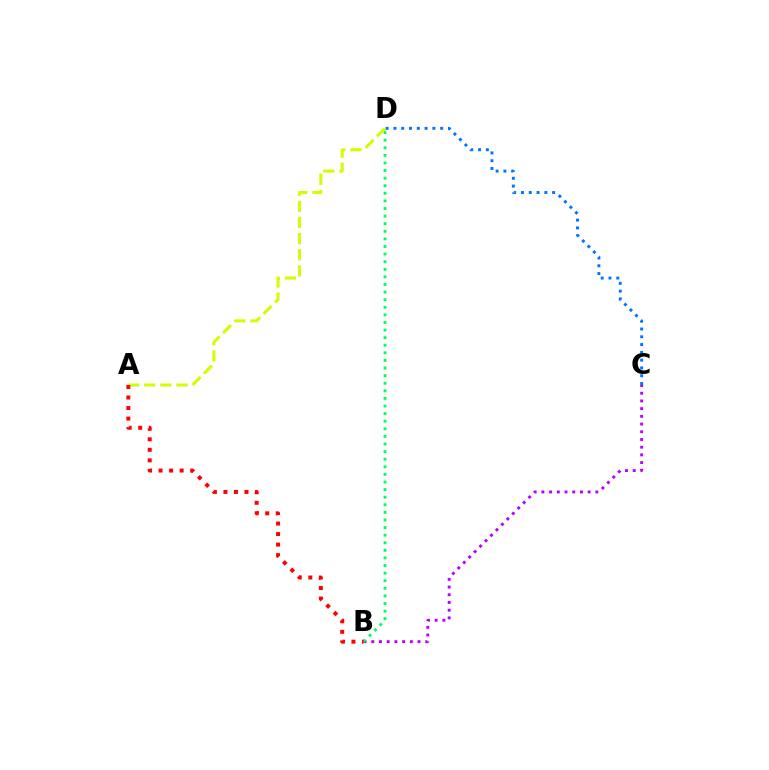{('B', 'C'): [{'color': '#b900ff', 'line_style': 'dotted', 'thickness': 2.09}], ('B', 'D'): [{'color': '#00ff5c', 'line_style': 'dotted', 'thickness': 2.06}], ('A', 'D'): [{'color': '#d1ff00', 'line_style': 'dashed', 'thickness': 2.19}], ('C', 'D'): [{'color': '#0074ff', 'line_style': 'dotted', 'thickness': 2.12}], ('A', 'B'): [{'color': '#ff0000', 'line_style': 'dotted', 'thickness': 2.86}]}